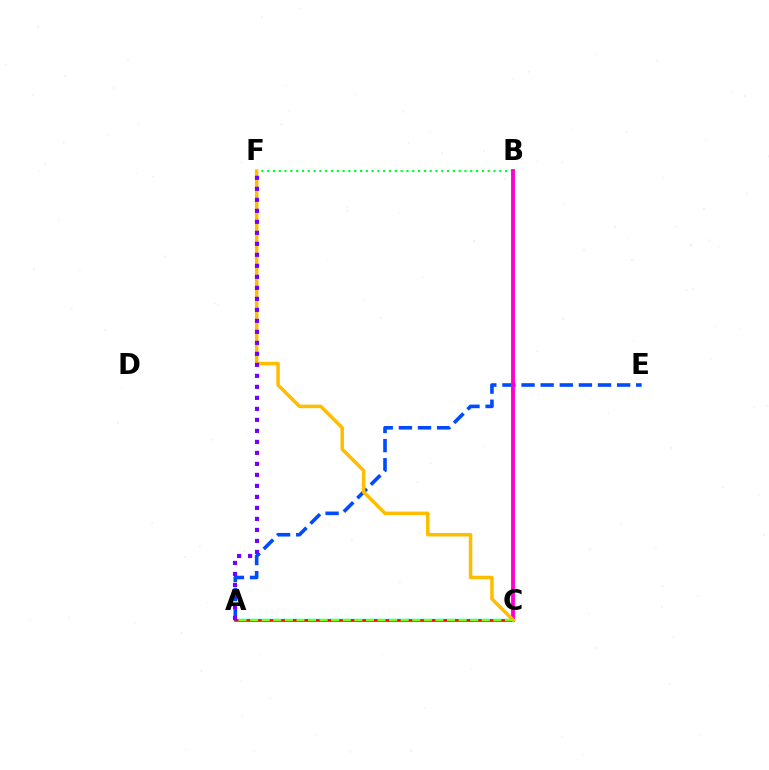{('A', 'C'): [{'color': '#00fff6', 'line_style': 'solid', 'thickness': 1.74}, {'color': '#ff0000', 'line_style': 'solid', 'thickness': 1.83}, {'color': '#84ff00', 'line_style': 'dashed', 'thickness': 1.57}], ('A', 'E'): [{'color': '#004bff', 'line_style': 'dashed', 'thickness': 2.6}], ('B', 'F'): [{'color': '#00ff39', 'line_style': 'dotted', 'thickness': 1.58}], ('B', 'C'): [{'color': '#ff00cf', 'line_style': 'solid', 'thickness': 2.78}], ('C', 'F'): [{'color': '#ffbd00', 'line_style': 'solid', 'thickness': 2.53}], ('A', 'F'): [{'color': '#7200ff', 'line_style': 'dotted', 'thickness': 2.99}]}